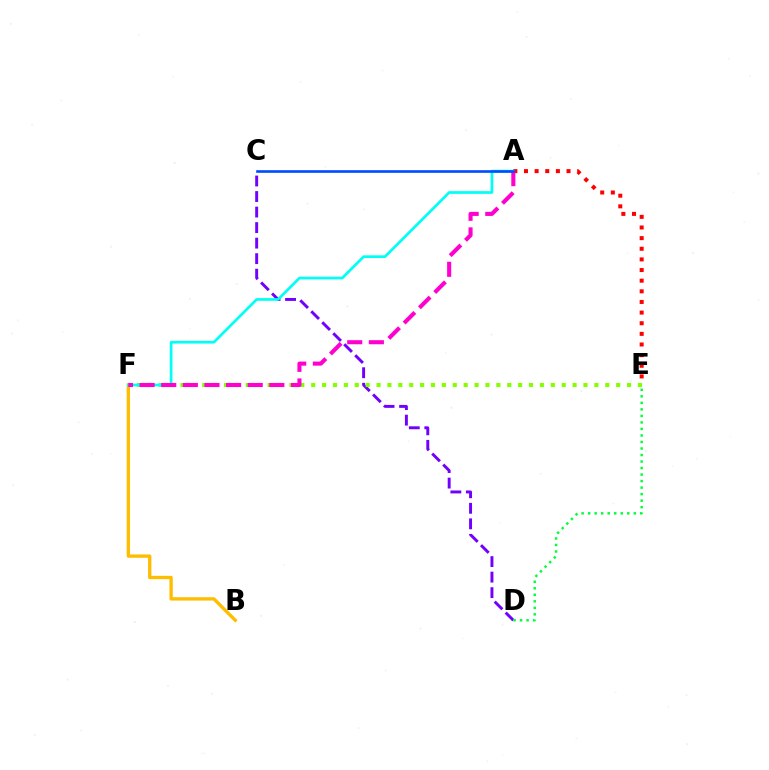{('A', 'E'): [{'color': '#ff0000', 'line_style': 'dotted', 'thickness': 2.89}], ('C', 'D'): [{'color': '#7200ff', 'line_style': 'dashed', 'thickness': 2.11}], ('E', 'F'): [{'color': '#84ff00', 'line_style': 'dotted', 'thickness': 2.96}], ('B', 'F'): [{'color': '#ffbd00', 'line_style': 'solid', 'thickness': 2.4}], ('A', 'F'): [{'color': '#00fff6', 'line_style': 'solid', 'thickness': 1.94}, {'color': '#ff00cf', 'line_style': 'dashed', 'thickness': 2.94}], ('D', 'E'): [{'color': '#00ff39', 'line_style': 'dotted', 'thickness': 1.77}], ('A', 'C'): [{'color': '#004bff', 'line_style': 'solid', 'thickness': 1.89}]}